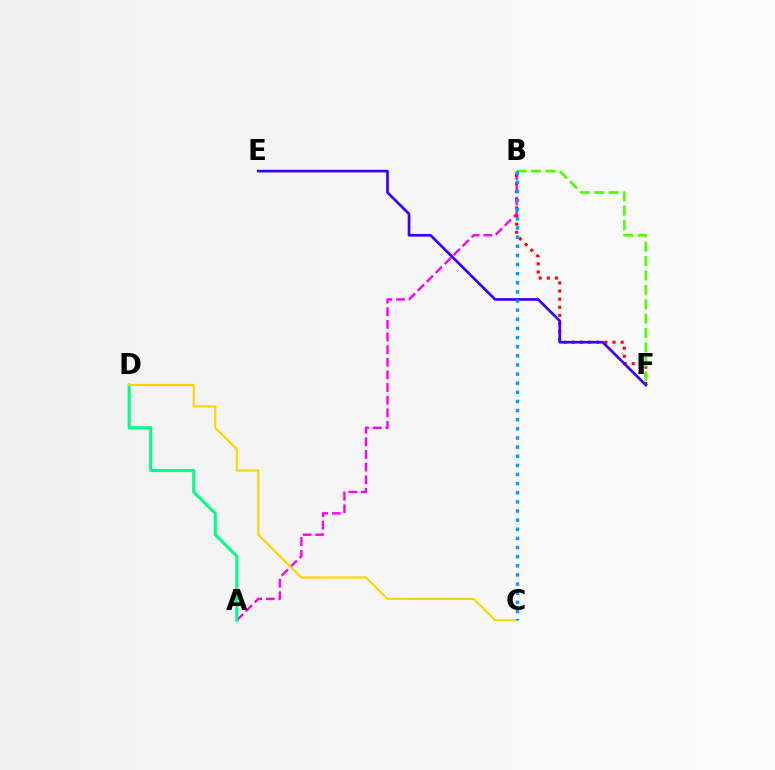{('A', 'B'): [{'color': '#ff00ed', 'line_style': 'dashed', 'thickness': 1.72}], ('B', 'F'): [{'color': '#ff0000', 'line_style': 'dotted', 'thickness': 2.21}, {'color': '#4fff00', 'line_style': 'dashed', 'thickness': 1.96}], ('E', 'F'): [{'color': '#3700ff', 'line_style': 'solid', 'thickness': 1.94}], ('A', 'D'): [{'color': '#00ff86', 'line_style': 'solid', 'thickness': 2.19}], ('C', 'D'): [{'color': '#ffd500', 'line_style': 'solid', 'thickness': 1.55}], ('B', 'C'): [{'color': '#009eff', 'line_style': 'dotted', 'thickness': 2.48}]}